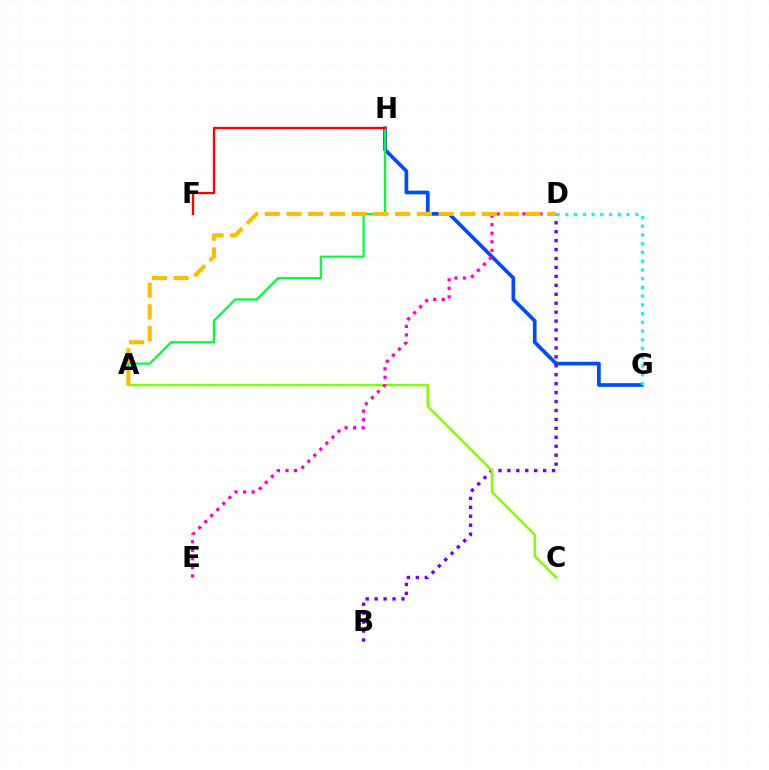{('G', 'H'): [{'color': '#004bff', 'line_style': 'solid', 'thickness': 2.66}], ('B', 'D'): [{'color': '#7200ff', 'line_style': 'dotted', 'thickness': 2.43}], ('A', 'H'): [{'color': '#00ff39', 'line_style': 'solid', 'thickness': 1.58}], ('A', 'C'): [{'color': '#84ff00', 'line_style': 'solid', 'thickness': 1.79}], ('F', 'H'): [{'color': '#ff0000', 'line_style': 'solid', 'thickness': 1.66}], ('D', 'E'): [{'color': '#ff00cf', 'line_style': 'dotted', 'thickness': 2.32}], ('A', 'D'): [{'color': '#ffbd00', 'line_style': 'dashed', 'thickness': 2.95}], ('D', 'G'): [{'color': '#00fff6', 'line_style': 'dotted', 'thickness': 2.37}]}